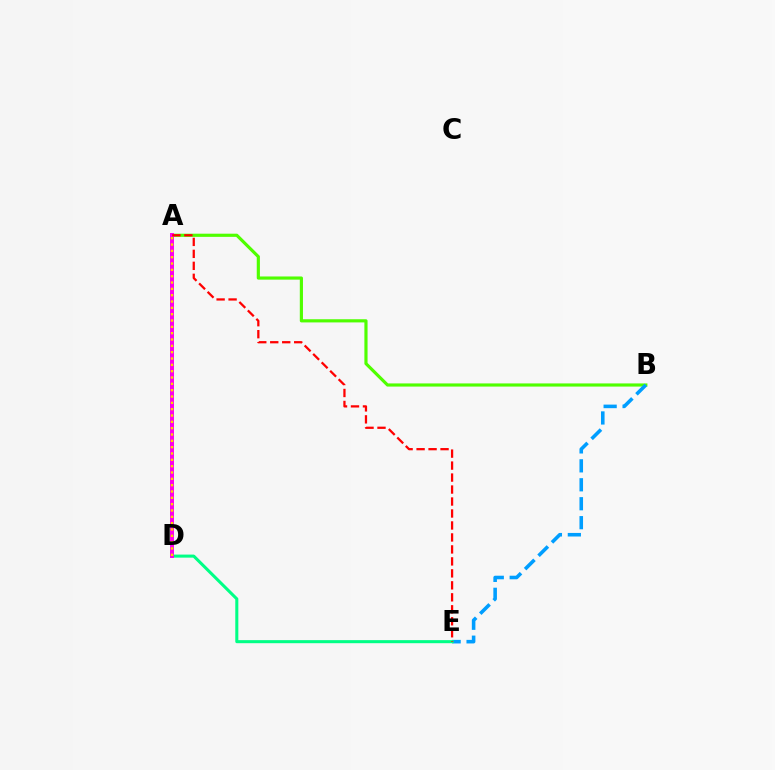{('A', 'B'): [{'color': '#4fff00', 'line_style': 'solid', 'thickness': 2.28}], ('B', 'E'): [{'color': '#009eff', 'line_style': 'dashed', 'thickness': 2.57}], ('A', 'D'): [{'color': '#3700ff', 'line_style': 'dotted', 'thickness': 2.72}, {'color': '#ff00ed', 'line_style': 'solid', 'thickness': 2.84}, {'color': '#ffd500', 'line_style': 'dotted', 'thickness': 1.72}], ('D', 'E'): [{'color': '#00ff86', 'line_style': 'solid', 'thickness': 2.2}], ('A', 'E'): [{'color': '#ff0000', 'line_style': 'dashed', 'thickness': 1.63}]}